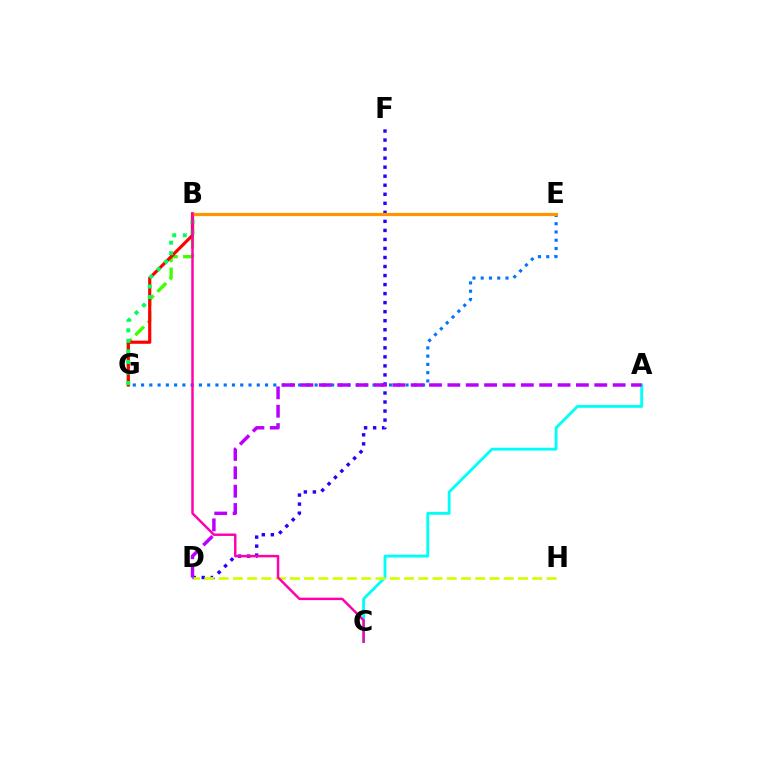{('B', 'G'): [{'color': '#3dff00', 'line_style': 'dashed', 'thickness': 2.39}, {'color': '#ff0000', 'line_style': 'solid', 'thickness': 2.27}, {'color': '#00ff5c', 'line_style': 'dotted', 'thickness': 2.86}], ('E', 'G'): [{'color': '#0074ff', 'line_style': 'dotted', 'thickness': 2.25}], ('A', 'C'): [{'color': '#00fff6', 'line_style': 'solid', 'thickness': 2.06}], ('D', 'F'): [{'color': '#2500ff', 'line_style': 'dotted', 'thickness': 2.45}], ('A', 'D'): [{'color': '#b900ff', 'line_style': 'dashed', 'thickness': 2.49}], ('D', 'H'): [{'color': '#d1ff00', 'line_style': 'dashed', 'thickness': 1.94}], ('B', 'E'): [{'color': '#ff9400', 'line_style': 'solid', 'thickness': 2.32}], ('B', 'C'): [{'color': '#ff00ac', 'line_style': 'solid', 'thickness': 1.77}]}